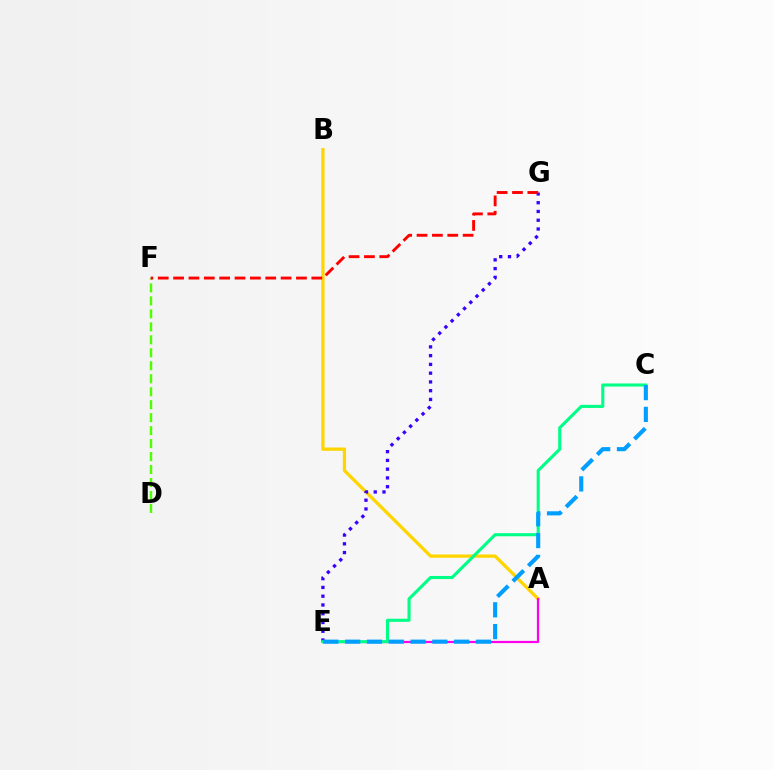{('A', 'B'): [{'color': '#ffd500', 'line_style': 'solid', 'thickness': 2.36}], ('A', 'E'): [{'color': '#ff00ed', 'line_style': 'solid', 'thickness': 1.59}], ('E', 'G'): [{'color': '#3700ff', 'line_style': 'dotted', 'thickness': 2.38}], ('C', 'E'): [{'color': '#00ff86', 'line_style': 'solid', 'thickness': 2.23}, {'color': '#009eff', 'line_style': 'dashed', 'thickness': 2.96}], ('D', 'F'): [{'color': '#4fff00', 'line_style': 'dashed', 'thickness': 1.76}], ('F', 'G'): [{'color': '#ff0000', 'line_style': 'dashed', 'thickness': 2.09}]}